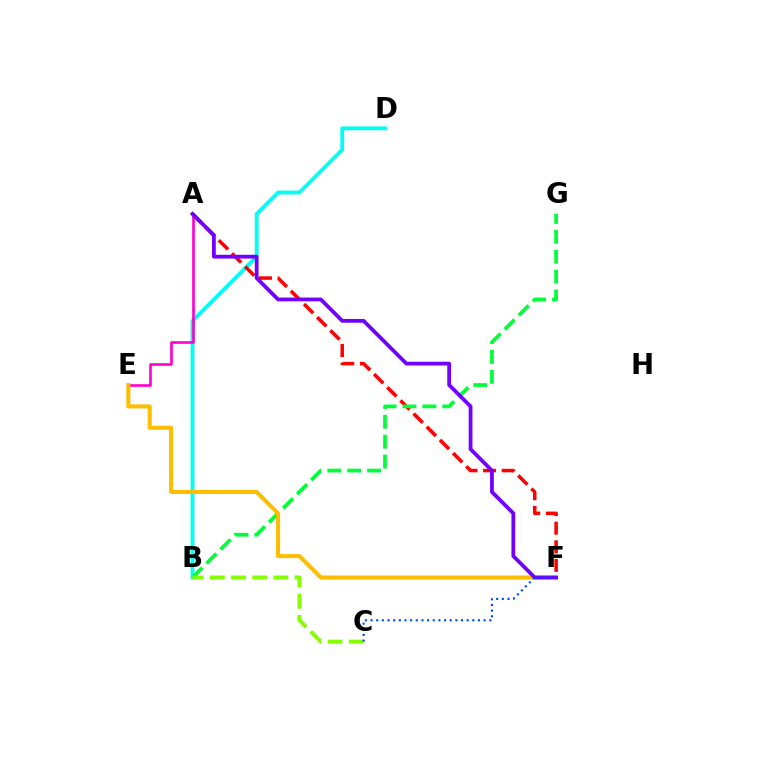{('B', 'D'): [{'color': '#00fff6', 'line_style': 'solid', 'thickness': 2.76}], ('A', 'E'): [{'color': '#ff00cf', 'line_style': 'solid', 'thickness': 1.9}], ('A', 'F'): [{'color': '#ff0000', 'line_style': 'dashed', 'thickness': 2.53}, {'color': '#7200ff', 'line_style': 'solid', 'thickness': 2.73}], ('B', 'G'): [{'color': '#00ff39', 'line_style': 'dashed', 'thickness': 2.7}], ('E', 'F'): [{'color': '#ffbd00', 'line_style': 'solid', 'thickness': 2.92}], ('B', 'C'): [{'color': '#84ff00', 'line_style': 'dashed', 'thickness': 2.88}], ('C', 'F'): [{'color': '#004bff', 'line_style': 'dotted', 'thickness': 1.54}]}